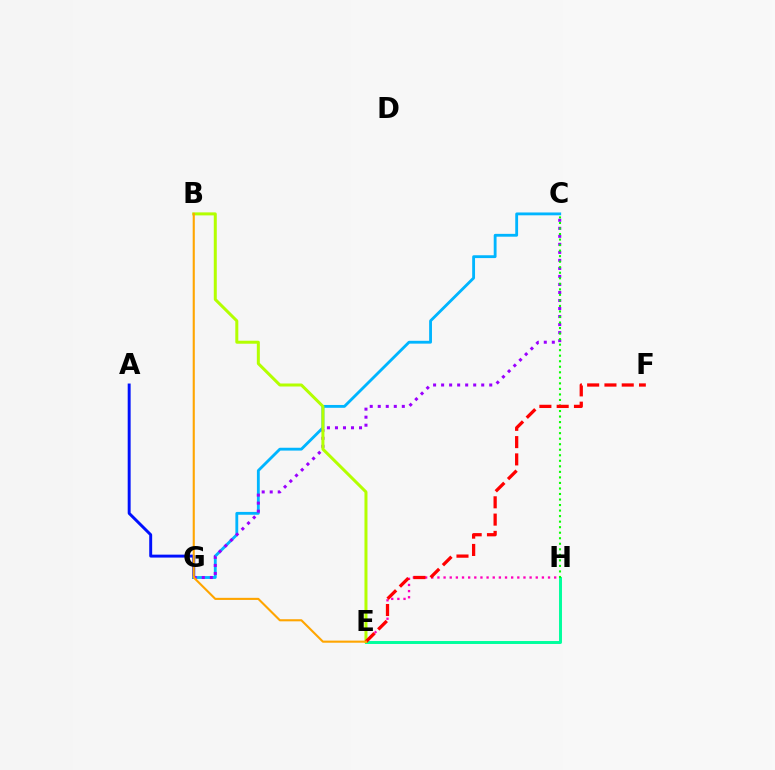{('E', 'H'): [{'color': '#00ff9d', 'line_style': 'solid', 'thickness': 2.12}, {'color': '#ff00bd', 'line_style': 'dotted', 'thickness': 1.67}], ('A', 'G'): [{'color': '#0010ff', 'line_style': 'solid', 'thickness': 2.11}], ('C', 'G'): [{'color': '#00b5ff', 'line_style': 'solid', 'thickness': 2.04}, {'color': '#9b00ff', 'line_style': 'dotted', 'thickness': 2.18}], ('C', 'H'): [{'color': '#08ff00', 'line_style': 'dotted', 'thickness': 1.5}], ('B', 'E'): [{'color': '#b3ff00', 'line_style': 'solid', 'thickness': 2.16}, {'color': '#ffa500', 'line_style': 'solid', 'thickness': 1.52}], ('E', 'F'): [{'color': '#ff0000', 'line_style': 'dashed', 'thickness': 2.35}]}